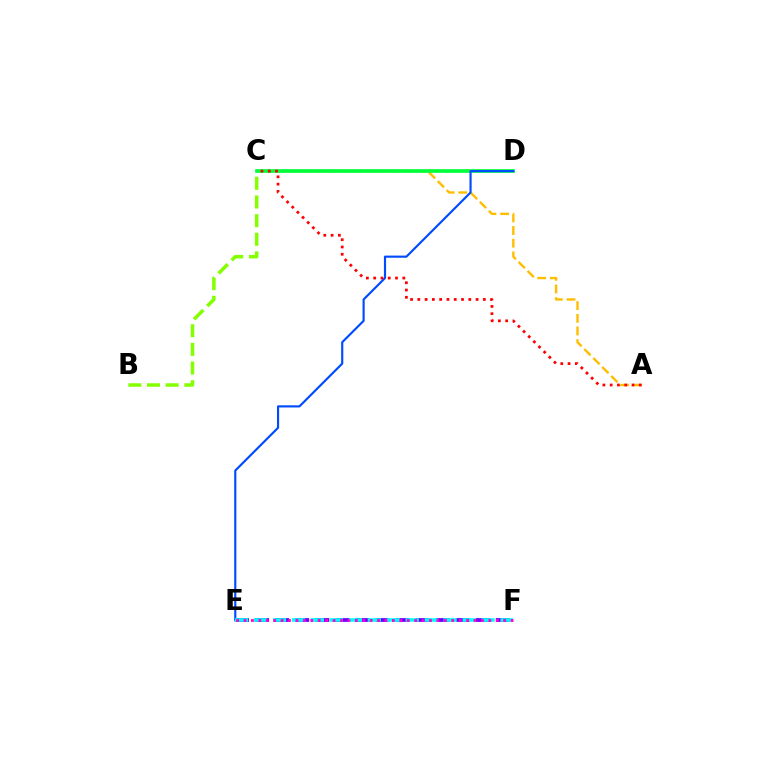{('A', 'C'): [{'color': '#ffbd00', 'line_style': 'dashed', 'thickness': 1.72}, {'color': '#ff0000', 'line_style': 'dotted', 'thickness': 1.98}], ('B', 'C'): [{'color': '#84ff00', 'line_style': 'dashed', 'thickness': 2.53}], ('C', 'D'): [{'color': '#00ff39', 'line_style': 'solid', 'thickness': 2.64}], ('E', 'F'): [{'color': '#7200ff', 'line_style': 'dashed', 'thickness': 2.73}, {'color': '#00fff6', 'line_style': 'dashed', 'thickness': 2.58}, {'color': '#ff00cf', 'line_style': 'dotted', 'thickness': 2.02}], ('D', 'E'): [{'color': '#004bff', 'line_style': 'solid', 'thickness': 1.55}]}